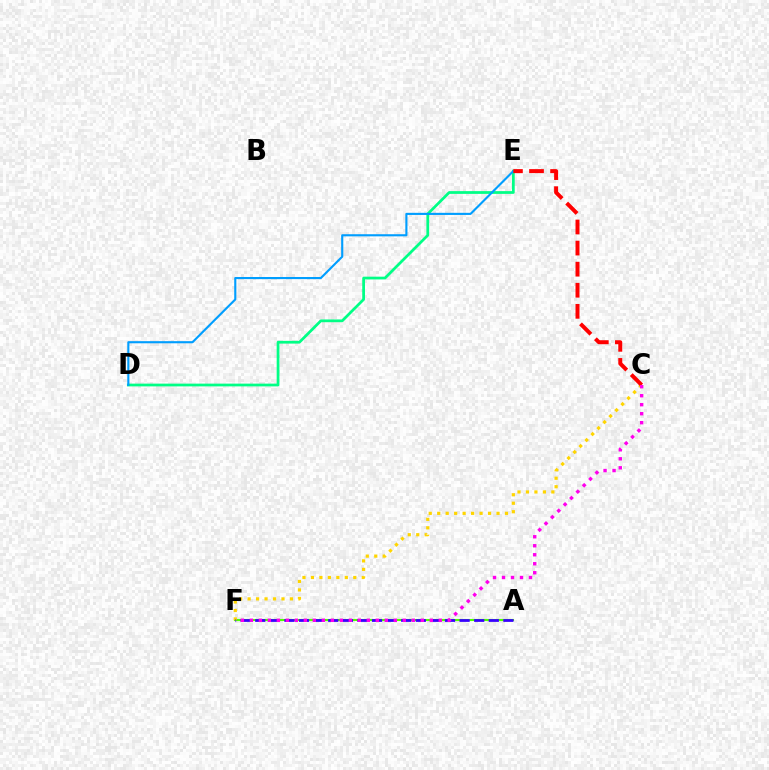{('A', 'F'): [{'color': '#4fff00', 'line_style': 'solid', 'thickness': 1.51}, {'color': '#3700ff', 'line_style': 'dashed', 'thickness': 1.98}], ('D', 'E'): [{'color': '#00ff86', 'line_style': 'solid', 'thickness': 1.98}, {'color': '#009eff', 'line_style': 'solid', 'thickness': 1.53}], ('C', 'F'): [{'color': '#ffd500', 'line_style': 'dotted', 'thickness': 2.3}, {'color': '#ff00ed', 'line_style': 'dotted', 'thickness': 2.44}], ('C', 'E'): [{'color': '#ff0000', 'line_style': 'dashed', 'thickness': 2.86}]}